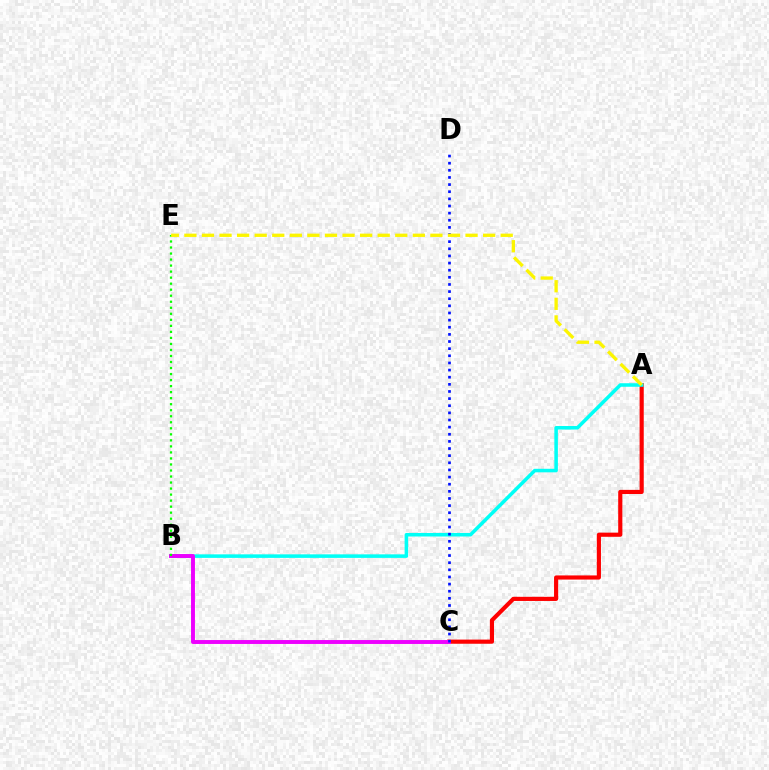{('A', 'C'): [{'color': '#ff0000', 'line_style': 'solid', 'thickness': 2.99}], ('A', 'B'): [{'color': '#00fff6', 'line_style': 'solid', 'thickness': 2.55}], ('B', 'C'): [{'color': '#ee00ff', 'line_style': 'solid', 'thickness': 2.82}], ('B', 'E'): [{'color': '#08ff00', 'line_style': 'dotted', 'thickness': 1.64}], ('C', 'D'): [{'color': '#0010ff', 'line_style': 'dotted', 'thickness': 1.94}], ('A', 'E'): [{'color': '#fcf500', 'line_style': 'dashed', 'thickness': 2.39}]}